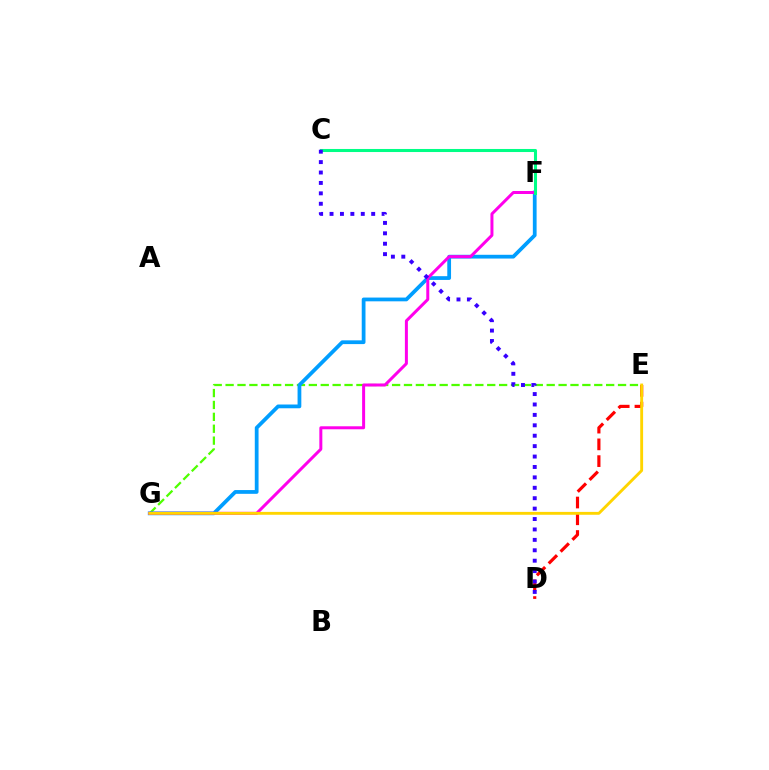{('D', 'E'): [{'color': '#ff0000', 'line_style': 'dashed', 'thickness': 2.28}], ('E', 'G'): [{'color': '#4fff00', 'line_style': 'dashed', 'thickness': 1.62}, {'color': '#ffd500', 'line_style': 'solid', 'thickness': 2.07}], ('F', 'G'): [{'color': '#009eff', 'line_style': 'solid', 'thickness': 2.71}, {'color': '#ff00ed', 'line_style': 'solid', 'thickness': 2.16}], ('C', 'F'): [{'color': '#00ff86', 'line_style': 'solid', 'thickness': 2.2}], ('C', 'D'): [{'color': '#3700ff', 'line_style': 'dotted', 'thickness': 2.83}]}